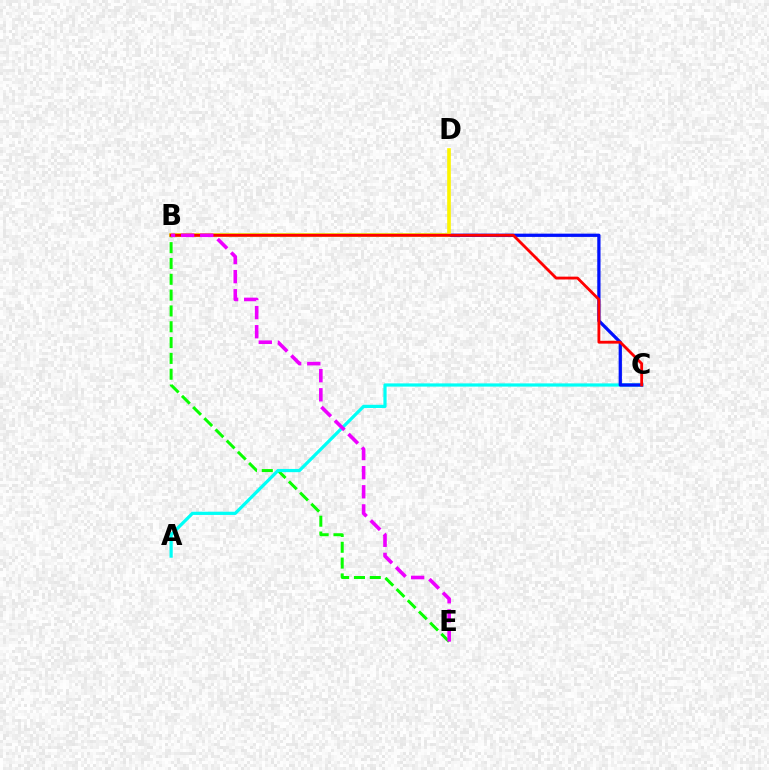{('B', 'E'): [{'color': '#08ff00', 'line_style': 'dashed', 'thickness': 2.15}, {'color': '#ee00ff', 'line_style': 'dashed', 'thickness': 2.6}], ('A', 'C'): [{'color': '#00fff6', 'line_style': 'solid', 'thickness': 2.31}], ('B', 'C'): [{'color': '#0010ff', 'line_style': 'solid', 'thickness': 2.34}, {'color': '#ff0000', 'line_style': 'solid', 'thickness': 2.03}], ('B', 'D'): [{'color': '#fcf500', 'line_style': 'solid', 'thickness': 2.62}]}